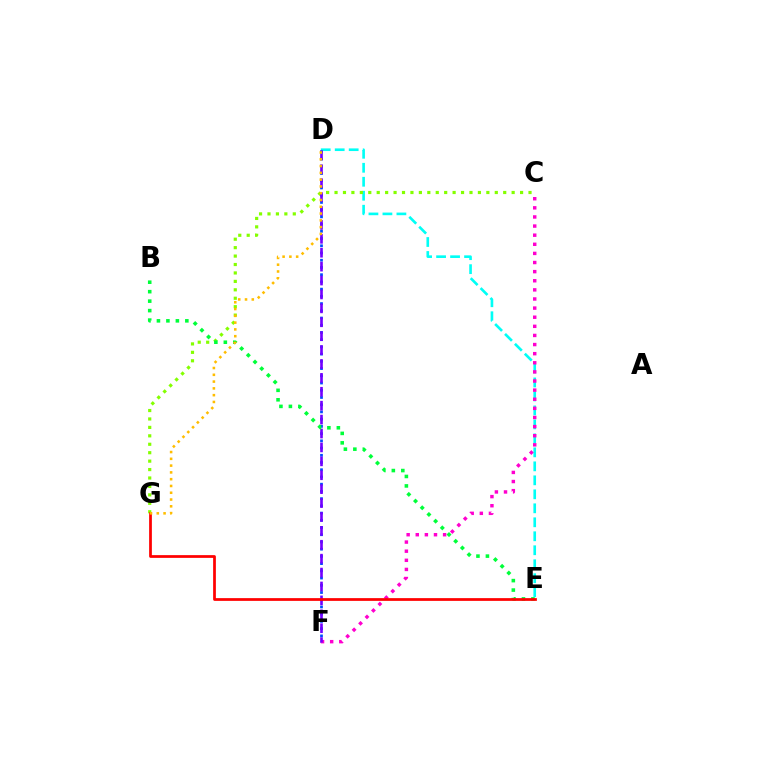{('D', 'E'): [{'color': '#00fff6', 'line_style': 'dashed', 'thickness': 1.9}], ('C', 'G'): [{'color': '#84ff00', 'line_style': 'dotted', 'thickness': 2.29}], ('D', 'F'): [{'color': '#004bff', 'line_style': 'dotted', 'thickness': 1.96}, {'color': '#7200ff', 'line_style': 'dashed', 'thickness': 1.89}], ('C', 'F'): [{'color': '#ff00cf', 'line_style': 'dotted', 'thickness': 2.48}], ('B', 'E'): [{'color': '#00ff39', 'line_style': 'dotted', 'thickness': 2.57}], ('E', 'G'): [{'color': '#ff0000', 'line_style': 'solid', 'thickness': 1.97}], ('D', 'G'): [{'color': '#ffbd00', 'line_style': 'dotted', 'thickness': 1.84}]}